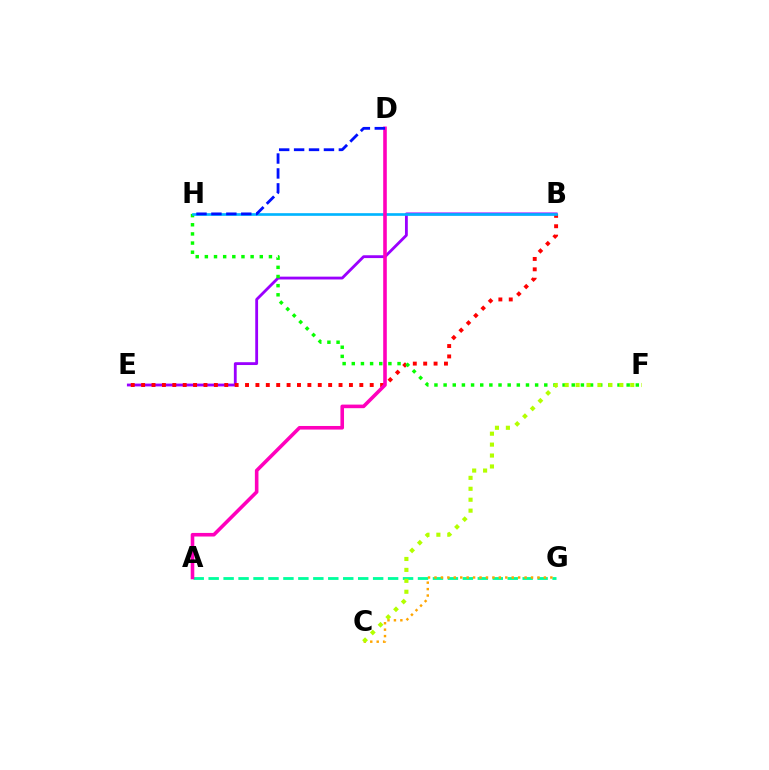{('B', 'E'): [{'color': '#9b00ff', 'line_style': 'solid', 'thickness': 2.03}, {'color': '#ff0000', 'line_style': 'dotted', 'thickness': 2.82}], ('A', 'G'): [{'color': '#00ff9d', 'line_style': 'dashed', 'thickness': 2.03}], ('F', 'H'): [{'color': '#08ff00', 'line_style': 'dotted', 'thickness': 2.49}], ('B', 'H'): [{'color': '#00b5ff', 'line_style': 'solid', 'thickness': 1.91}], ('C', 'G'): [{'color': '#ffa500', 'line_style': 'dotted', 'thickness': 1.75}], ('C', 'F'): [{'color': '#b3ff00', 'line_style': 'dotted', 'thickness': 2.97}], ('A', 'D'): [{'color': '#ff00bd', 'line_style': 'solid', 'thickness': 2.59}], ('D', 'H'): [{'color': '#0010ff', 'line_style': 'dashed', 'thickness': 2.03}]}